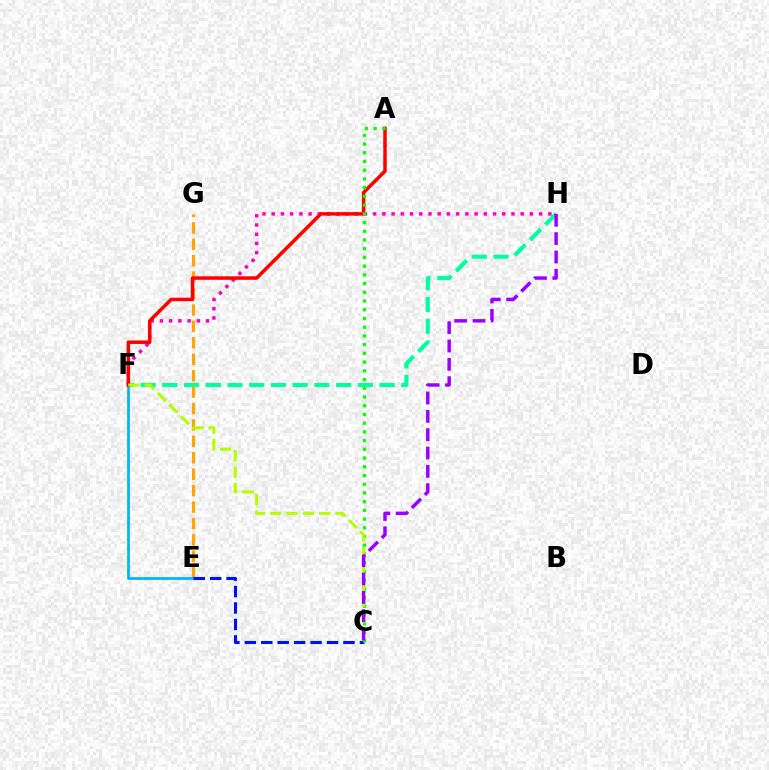{('F', 'H'): [{'color': '#00ff9d', 'line_style': 'dashed', 'thickness': 2.95}, {'color': '#ff00bd', 'line_style': 'dotted', 'thickness': 2.51}], ('E', 'G'): [{'color': '#ffa500', 'line_style': 'dashed', 'thickness': 2.23}], ('E', 'F'): [{'color': '#00b5ff', 'line_style': 'solid', 'thickness': 1.98}], ('C', 'E'): [{'color': '#0010ff', 'line_style': 'dashed', 'thickness': 2.23}], ('A', 'F'): [{'color': '#ff0000', 'line_style': 'solid', 'thickness': 2.52}], ('A', 'C'): [{'color': '#08ff00', 'line_style': 'dotted', 'thickness': 2.37}], ('C', 'F'): [{'color': '#b3ff00', 'line_style': 'dashed', 'thickness': 2.22}], ('C', 'H'): [{'color': '#9b00ff', 'line_style': 'dashed', 'thickness': 2.49}]}